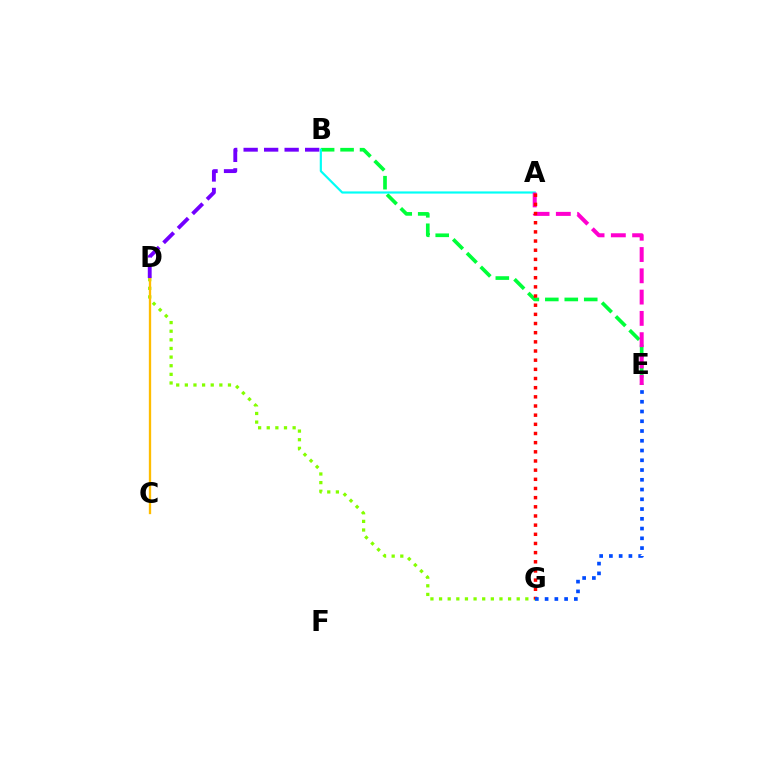{('B', 'E'): [{'color': '#00ff39', 'line_style': 'dashed', 'thickness': 2.64}], ('D', 'G'): [{'color': '#84ff00', 'line_style': 'dotted', 'thickness': 2.34}], ('C', 'D'): [{'color': '#ffbd00', 'line_style': 'solid', 'thickness': 1.68}], ('A', 'B'): [{'color': '#00fff6', 'line_style': 'solid', 'thickness': 1.56}], ('A', 'E'): [{'color': '#ff00cf', 'line_style': 'dashed', 'thickness': 2.89}], ('B', 'D'): [{'color': '#7200ff', 'line_style': 'dashed', 'thickness': 2.79}], ('A', 'G'): [{'color': '#ff0000', 'line_style': 'dotted', 'thickness': 2.49}], ('E', 'G'): [{'color': '#004bff', 'line_style': 'dotted', 'thickness': 2.65}]}